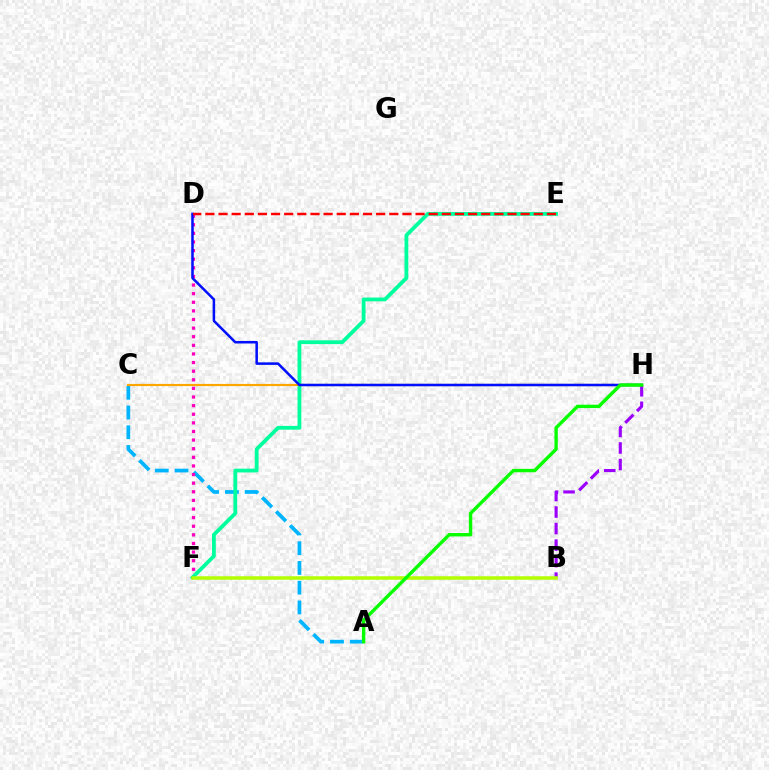{('B', 'H'): [{'color': '#9b00ff', 'line_style': 'dashed', 'thickness': 2.24}], ('A', 'C'): [{'color': '#00b5ff', 'line_style': 'dashed', 'thickness': 2.68}], ('D', 'F'): [{'color': '#ff00bd', 'line_style': 'dotted', 'thickness': 2.34}], ('E', 'F'): [{'color': '#00ff9d', 'line_style': 'solid', 'thickness': 2.73}], ('C', 'H'): [{'color': '#ffa500', 'line_style': 'solid', 'thickness': 1.56}], ('D', 'H'): [{'color': '#0010ff', 'line_style': 'solid', 'thickness': 1.82}], ('B', 'F'): [{'color': '#b3ff00', 'line_style': 'solid', 'thickness': 2.54}], ('A', 'H'): [{'color': '#08ff00', 'line_style': 'solid', 'thickness': 2.45}], ('D', 'E'): [{'color': '#ff0000', 'line_style': 'dashed', 'thickness': 1.78}]}